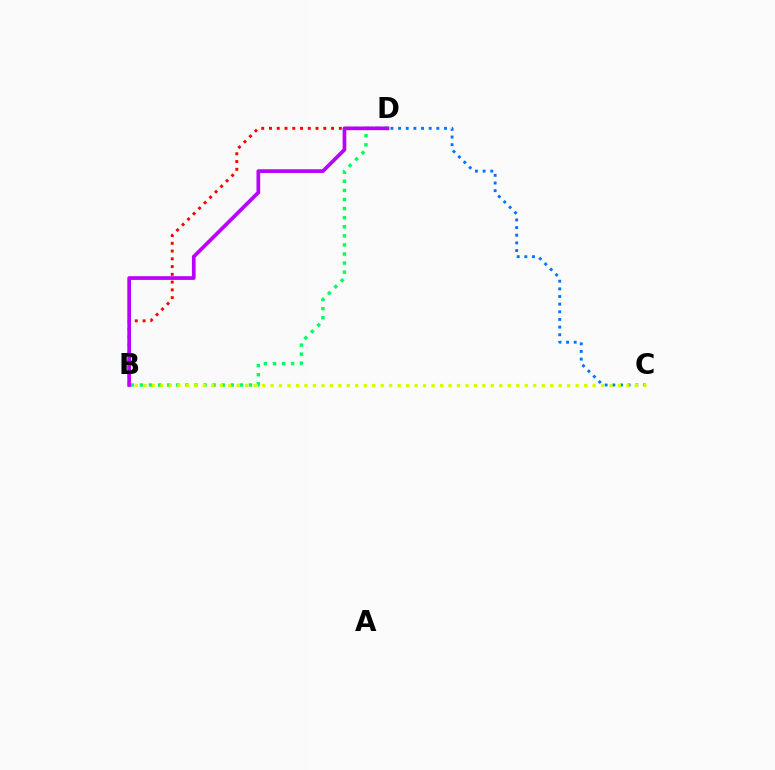{('B', 'D'): [{'color': '#ff0000', 'line_style': 'dotted', 'thickness': 2.11}, {'color': '#00ff5c', 'line_style': 'dotted', 'thickness': 2.47}, {'color': '#b900ff', 'line_style': 'solid', 'thickness': 2.66}], ('C', 'D'): [{'color': '#0074ff', 'line_style': 'dotted', 'thickness': 2.08}], ('B', 'C'): [{'color': '#d1ff00', 'line_style': 'dotted', 'thickness': 2.3}]}